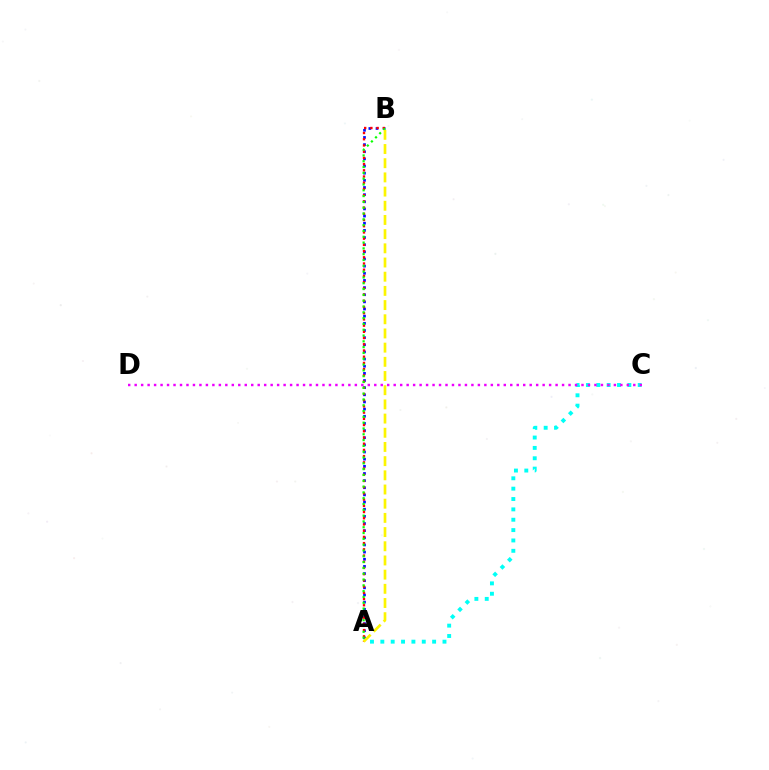{('A', 'B'): [{'color': '#0010ff', 'line_style': 'dotted', 'thickness': 1.94}, {'color': '#ff0000', 'line_style': 'dotted', 'thickness': 1.69}, {'color': '#08ff00', 'line_style': 'dotted', 'thickness': 1.58}, {'color': '#fcf500', 'line_style': 'dashed', 'thickness': 1.93}], ('A', 'C'): [{'color': '#00fff6', 'line_style': 'dotted', 'thickness': 2.81}], ('C', 'D'): [{'color': '#ee00ff', 'line_style': 'dotted', 'thickness': 1.76}]}